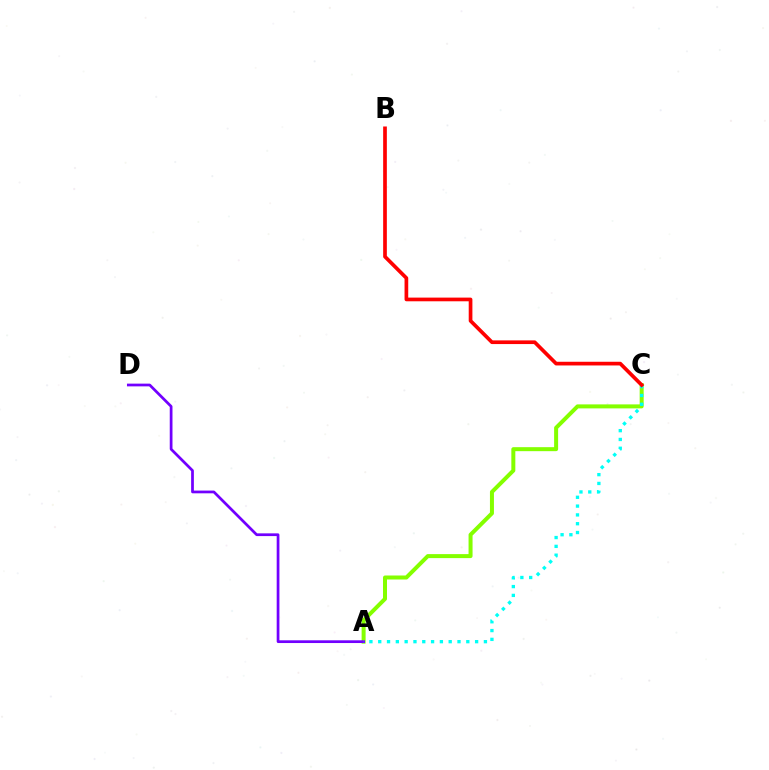{('A', 'C'): [{'color': '#84ff00', 'line_style': 'solid', 'thickness': 2.88}, {'color': '#00fff6', 'line_style': 'dotted', 'thickness': 2.39}], ('A', 'D'): [{'color': '#7200ff', 'line_style': 'solid', 'thickness': 1.97}], ('B', 'C'): [{'color': '#ff0000', 'line_style': 'solid', 'thickness': 2.66}]}